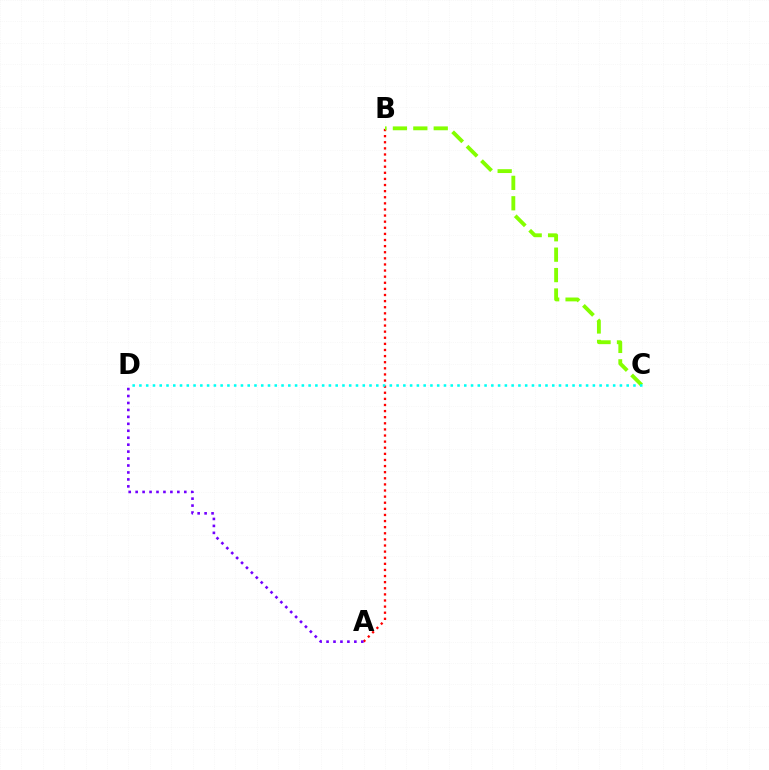{('A', 'B'): [{'color': '#ff0000', 'line_style': 'dotted', 'thickness': 1.66}], ('B', 'C'): [{'color': '#84ff00', 'line_style': 'dashed', 'thickness': 2.77}], ('A', 'D'): [{'color': '#7200ff', 'line_style': 'dotted', 'thickness': 1.89}], ('C', 'D'): [{'color': '#00fff6', 'line_style': 'dotted', 'thickness': 1.84}]}